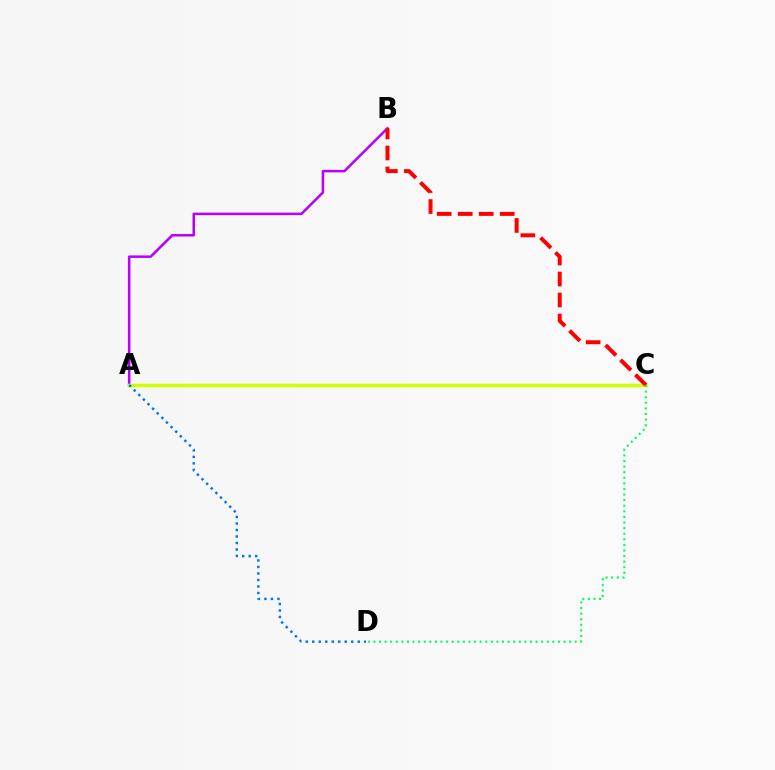{('A', 'B'): [{'color': '#b900ff', 'line_style': 'solid', 'thickness': 1.82}], ('A', 'C'): [{'color': '#d1ff00', 'line_style': 'solid', 'thickness': 2.5}], ('A', 'D'): [{'color': '#0074ff', 'line_style': 'dotted', 'thickness': 1.77}], ('B', 'C'): [{'color': '#ff0000', 'line_style': 'dashed', 'thickness': 2.85}], ('C', 'D'): [{'color': '#00ff5c', 'line_style': 'dotted', 'thickness': 1.52}]}